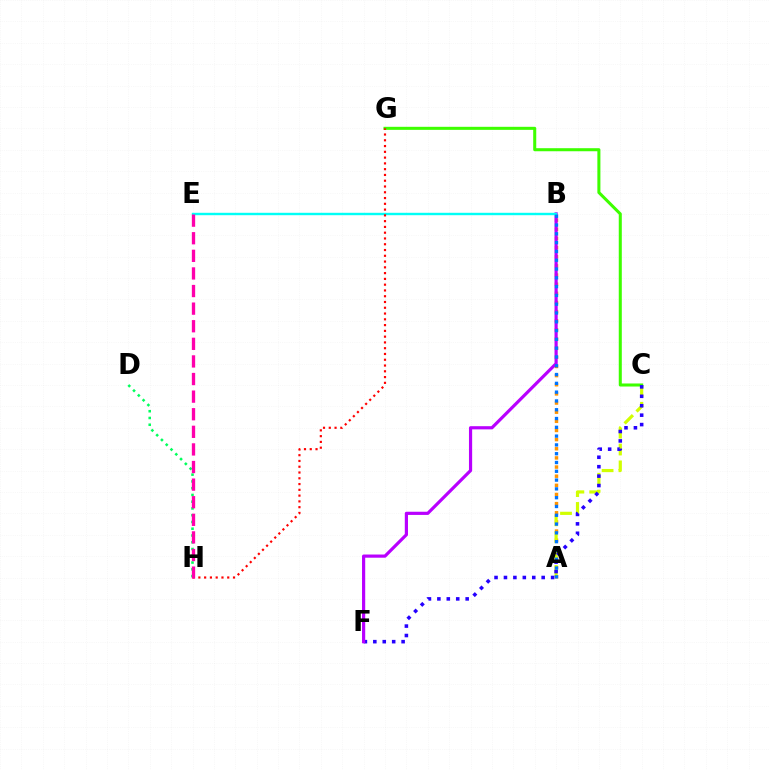{('A', 'B'): [{'color': '#ff9400', 'line_style': 'dotted', 'thickness': 2.48}, {'color': '#0074ff', 'line_style': 'dotted', 'thickness': 2.39}], ('A', 'C'): [{'color': '#d1ff00', 'line_style': 'dashed', 'thickness': 2.29}], ('C', 'G'): [{'color': '#3dff00', 'line_style': 'solid', 'thickness': 2.19}], ('C', 'F'): [{'color': '#2500ff', 'line_style': 'dotted', 'thickness': 2.56}], ('B', 'F'): [{'color': '#b900ff', 'line_style': 'solid', 'thickness': 2.29}], ('B', 'E'): [{'color': '#00fff6', 'line_style': 'solid', 'thickness': 1.74}], ('D', 'H'): [{'color': '#00ff5c', 'line_style': 'dotted', 'thickness': 1.84}], ('G', 'H'): [{'color': '#ff0000', 'line_style': 'dotted', 'thickness': 1.57}], ('E', 'H'): [{'color': '#ff00ac', 'line_style': 'dashed', 'thickness': 2.39}]}